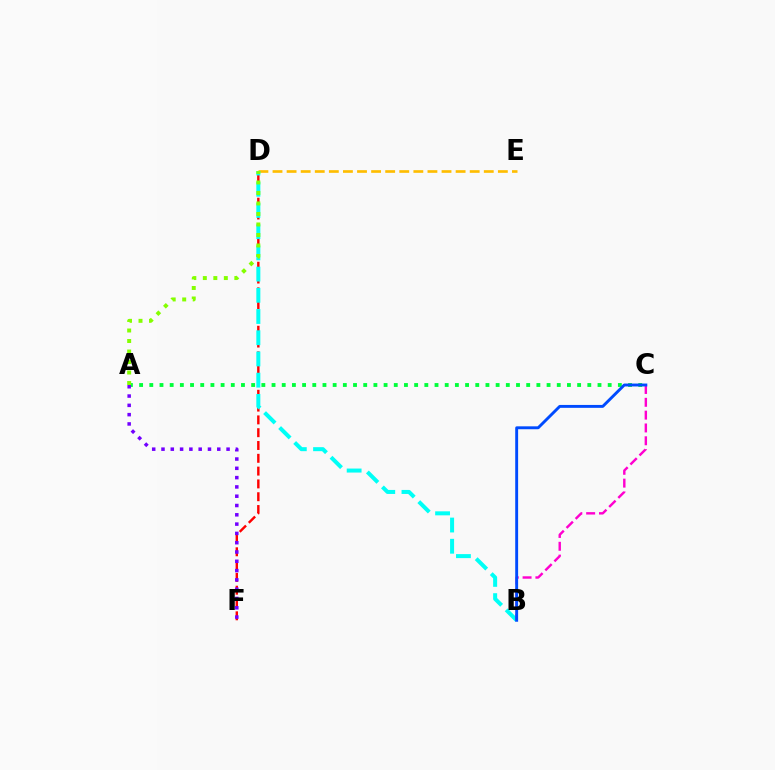{('D', 'F'): [{'color': '#ff0000', 'line_style': 'dashed', 'thickness': 1.74}], ('D', 'E'): [{'color': '#ffbd00', 'line_style': 'dashed', 'thickness': 1.91}], ('B', 'D'): [{'color': '#00fff6', 'line_style': 'dashed', 'thickness': 2.88}], ('A', 'C'): [{'color': '#00ff39', 'line_style': 'dotted', 'thickness': 2.77}], ('B', 'C'): [{'color': '#ff00cf', 'line_style': 'dashed', 'thickness': 1.74}, {'color': '#004bff', 'line_style': 'solid', 'thickness': 2.09}], ('A', 'D'): [{'color': '#84ff00', 'line_style': 'dotted', 'thickness': 2.85}], ('A', 'F'): [{'color': '#7200ff', 'line_style': 'dotted', 'thickness': 2.53}]}